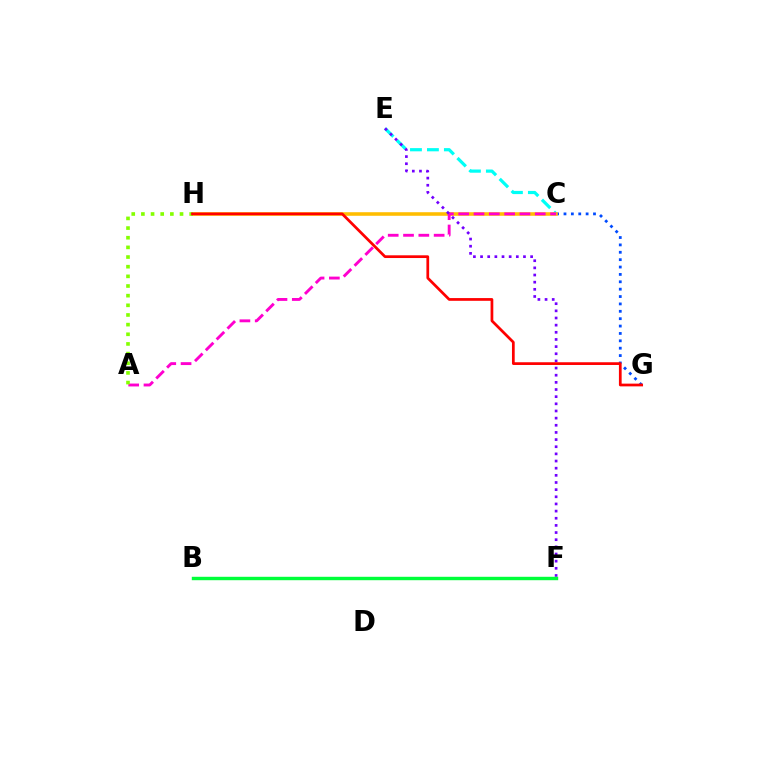{('C', 'G'): [{'color': '#004bff', 'line_style': 'dotted', 'thickness': 2.0}], ('C', 'E'): [{'color': '#00fff6', 'line_style': 'dashed', 'thickness': 2.3}], ('C', 'H'): [{'color': '#ffbd00', 'line_style': 'solid', 'thickness': 2.57}], ('A', 'C'): [{'color': '#ff00cf', 'line_style': 'dashed', 'thickness': 2.08}], ('E', 'F'): [{'color': '#7200ff', 'line_style': 'dotted', 'thickness': 1.94}], ('A', 'H'): [{'color': '#84ff00', 'line_style': 'dotted', 'thickness': 2.62}], ('B', 'F'): [{'color': '#00ff39', 'line_style': 'solid', 'thickness': 2.46}], ('G', 'H'): [{'color': '#ff0000', 'line_style': 'solid', 'thickness': 1.97}]}